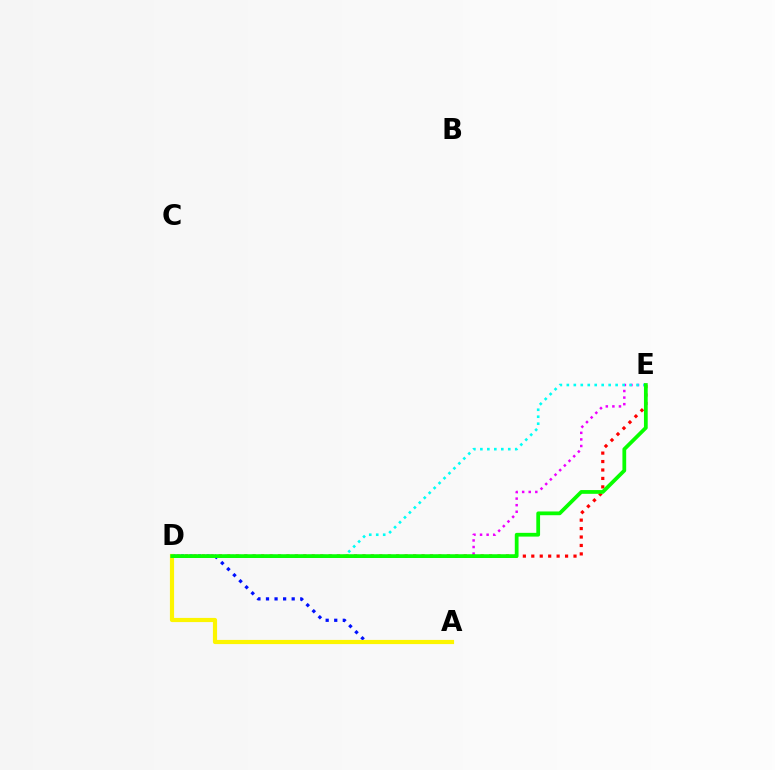{('D', 'E'): [{'color': '#ff0000', 'line_style': 'dotted', 'thickness': 2.29}, {'color': '#ee00ff', 'line_style': 'dotted', 'thickness': 1.79}, {'color': '#00fff6', 'line_style': 'dotted', 'thickness': 1.89}, {'color': '#08ff00', 'line_style': 'solid', 'thickness': 2.7}], ('A', 'D'): [{'color': '#0010ff', 'line_style': 'dotted', 'thickness': 2.33}, {'color': '#fcf500', 'line_style': 'solid', 'thickness': 3.0}]}